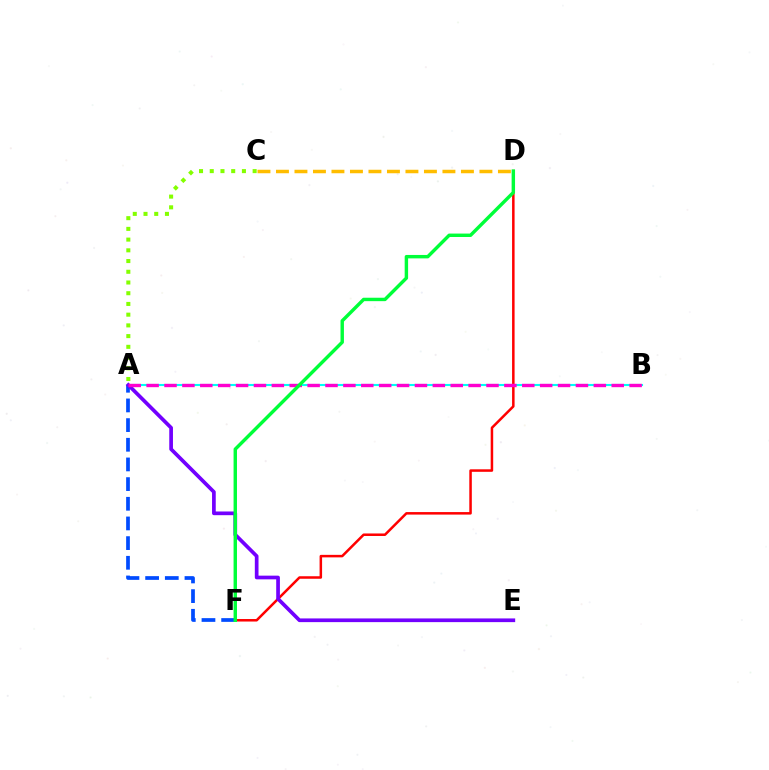{('C', 'D'): [{'color': '#ffbd00', 'line_style': 'dashed', 'thickness': 2.51}], ('D', 'F'): [{'color': '#ff0000', 'line_style': 'solid', 'thickness': 1.81}, {'color': '#00ff39', 'line_style': 'solid', 'thickness': 2.46}], ('A', 'F'): [{'color': '#004bff', 'line_style': 'dashed', 'thickness': 2.67}], ('A', 'B'): [{'color': '#00fff6', 'line_style': 'solid', 'thickness': 1.51}, {'color': '#ff00cf', 'line_style': 'dashed', 'thickness': 2.43}], ('A', 'E'): [{'color': '#7200ff', 'line_style': 'solid', 'thickness': 2.66}], ('A', 'C'): [{'color': '#84ff00', 'line_style': 'dotted', 'thickness': 2.91}]}